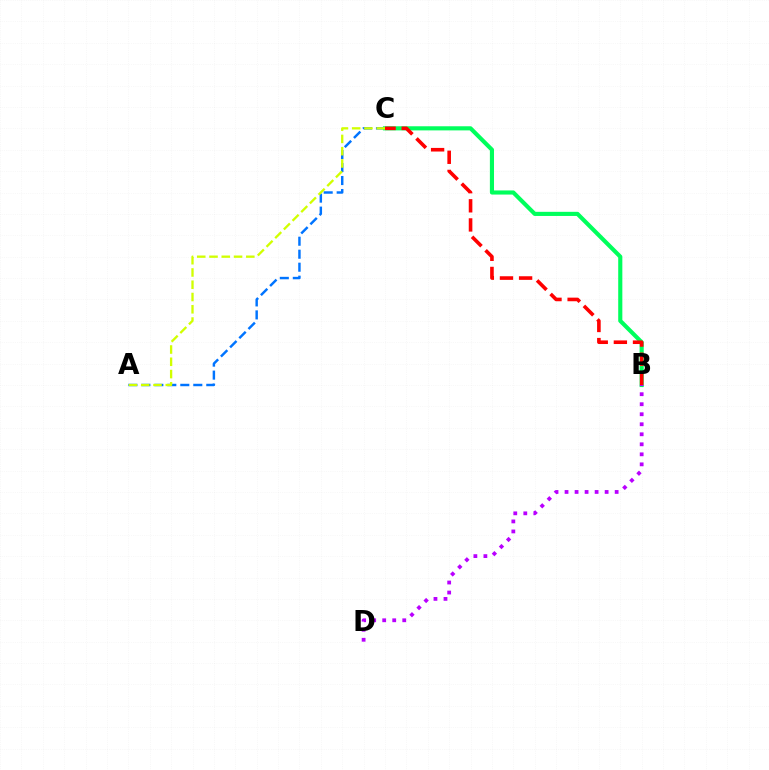{('A', 'C'): [{'color': '#0074ff', 'line_style': 'dashed', 'thickness': 1.76}, {'color': '#d1ff00', 'line_style': 'dashed', 'thickness': 1.67}], ('B', 'C'): [{'color': '#00ff5c', 'line_style': 'solid', 'thickness': 2.97}, {'color': '#ff0000', 'line_style': 'dashed', 'thickness': 2.6}], ('B', 'D'): [{'color': '#b900ff', 'line_style': 'dotted', 'thickness': 2.72}]}